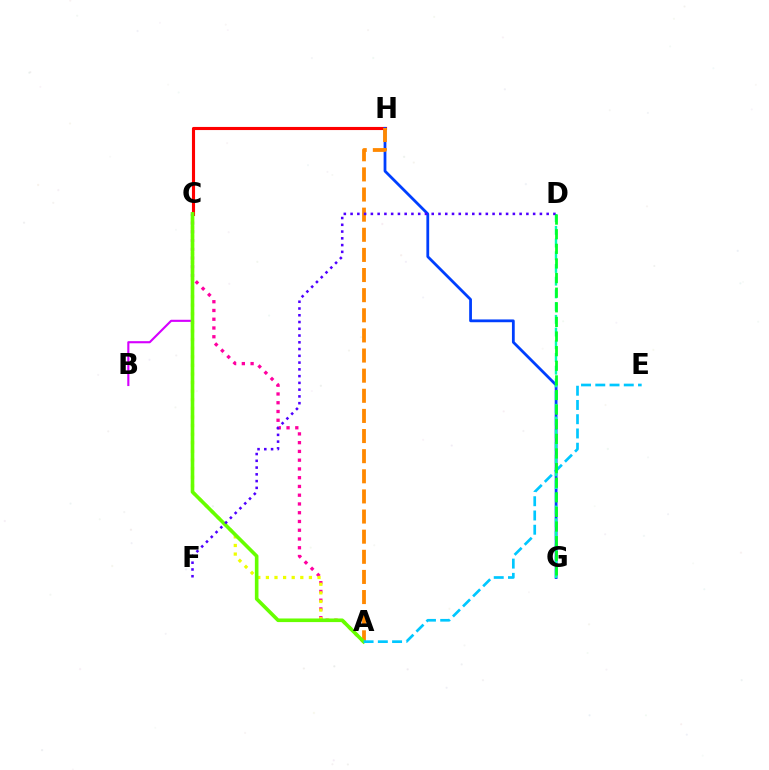{('C', 'H'): [{'color': '#ff0000', 'line_style': 'solid', 'thickness': 2.24}], ('G', 'H'): [{'color': '#003fff', 'line_style': 'solid', 'thickness': 2.0}], ('A', 'C'): [{'color': '#ff00a0', 'line_style': 'dotted', 'thickness': 2.38}, {'color': '#eeff00', 'line_style': 'dotted', 'thickness': 2.34}, {'color': '#66ff00', 'line_style': 'solid', 'thickness': 2.6}], ('B', 'C'): [{'color': '#d600ff', 'line_style': 'solid', 'thickness': 1.53}], ('D', 'G'): [{'color': '#00ffaf', 'line_style': 'dashed', 'thickness': 1.73}, {'color': '#00ff27', 'line_style': 'dashed', 'thickness': 1.99}], ('A', 'H'): [{'color': '#ff8800', 'line_style': 'dashed', 'thickness': 2.73}], ('A', 'E'): [{'color': '#00c7ff', 'line_style': 'dashed', 'thickness': 1.94}], ('D', 'F'): [{'color': '#4f00ff', 'line_style': 'dotted', 'thickness': 1.84}]}